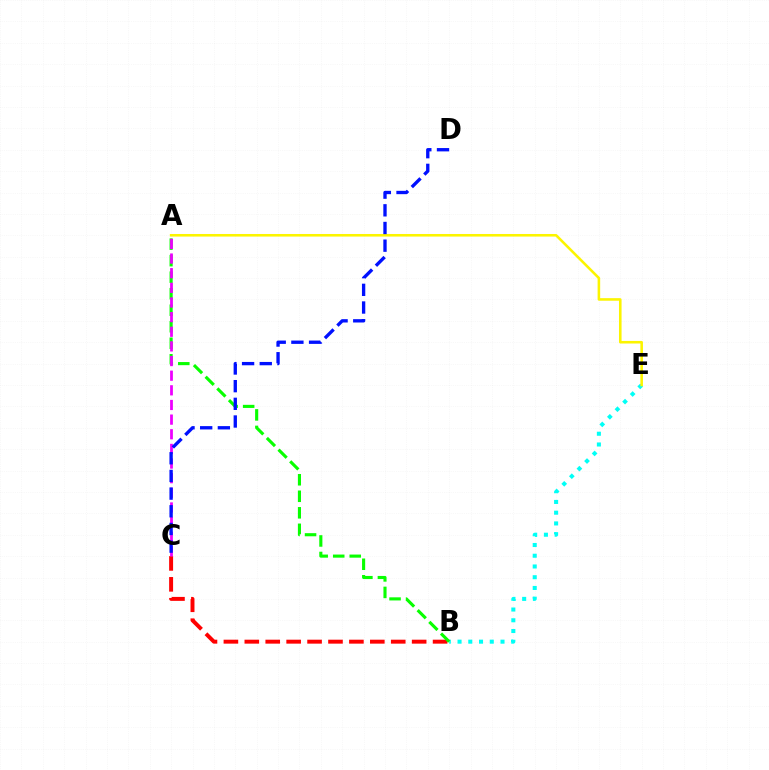{('B', 'E'): [{'color': '#00fff6', 'line_style': 'dotted', 'thickness': 2.92}], ('B', 'C'): [{'color': '#ff0000', 'line_style': 'dashed', 'thickness': 2.84}], ('A', 'B'): [{'color': '#08ff00', 'line_style': 'dashed', 'thickness': 2.24}], ('A', 'E'): [{'color': '#fcf500', 'line_style': 'solid', 'thickness': 1.85}], ('A', 'C'): [{'color': '#ee00ff', 'line_style': 'dashed', 'thickness': 1.99}], ('C', 'D'): [{'color': '#0010ff', 'line_style': 'dashed', 'thickness': 2.4}]}